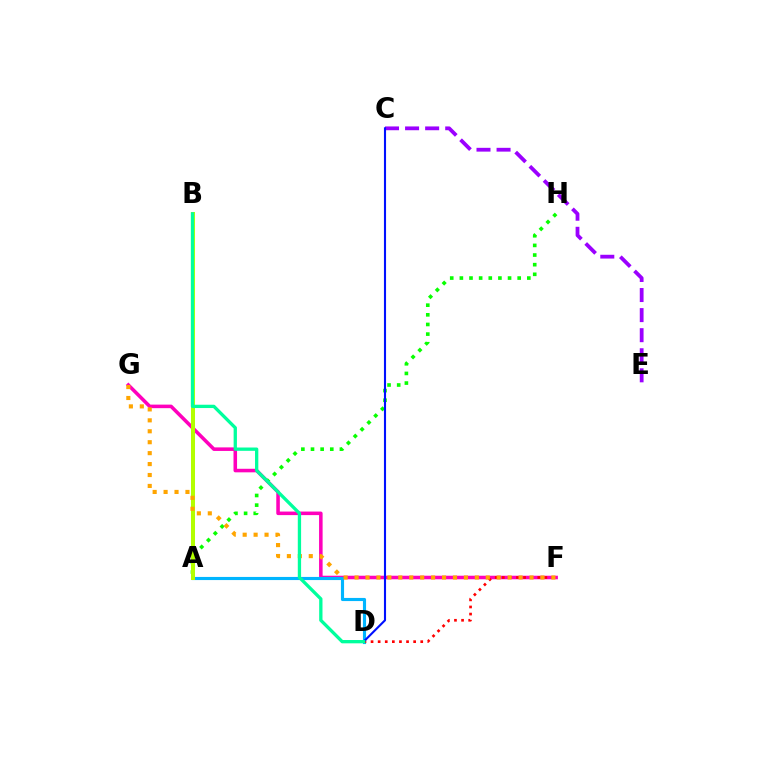{('F', 'G'): [{'color': '#ff00bd', 'line_style': 'solid', 'thickness': 2.56}, {'color': '#ffa500', 'line_style': 'dotted', 'thickness': 2.97}], ('A', 'H'): [{'color': '#08ff00', 'line_style': 'dotted', 'thickness': 2.62}], ('A', 'D'): [{'color': '#00b5ff', 'line_style': 'solid', 'thickness': 2.25}], ('D', 'F'): [{'color': '#ff0000', 'line_style': 'dotted', 'thickness': 1.93}], ('C', 'E'): [{'color': '#9b00ff', 'line_style': 'dashed', 'thickness': 2.73}], ('C', 'D'): [{'color': '#0010ff', 'line_style': 'solid', 'thickness': 1.52}], ('A', 'B'): [{'color': '#b3ff00', 'line_style': 'solid', 'thickness': 2.9}], ('B', 'D'): [{'color': '#00ff9d', 'line_style': 'solid', 'thickness': 2.38}]}